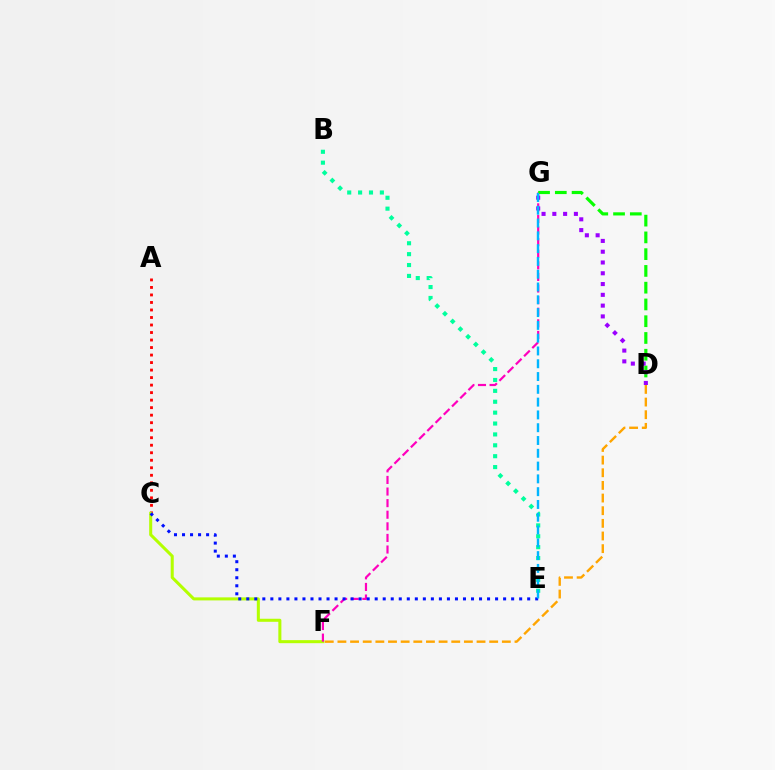{('A', 'C'): [{'color': '#ff0000', 'line_style': 'dotted', 'thickness': 2.04}], ('C', 'F'): [{'color': '#b3ff00', 'line_style': 'solid', 'thickness': 2.19}], ('F', 'G'): [{'color': '#ff00bd', 'line_style': 'dashed', 'thickness': 1.58}], ('C', 'E'): [{'color': '#0010ff', 'line_style': 'dotted', 'thickness': 2.18}], ('D', 'F'): [{'color': '#ffa500', 'line_style': 'dashed', 'thickness': 1.72}], ('D', 'G'): [{'color': '#08ff00', 'line_style': 'dashed', 'thickness': 2.28}, {'color': '#9b00ff', 'line_style': 'dotted', 'thickness': 2.93}], ('B', 'E'): [{'color': '#00ff9d', 'line_style': 'dotted', 'thickness': 2.96}], ('E', 'G'): [{'color': '#00b5ff', 'line_style': 'dashed', 'thickness': 1.74}]}